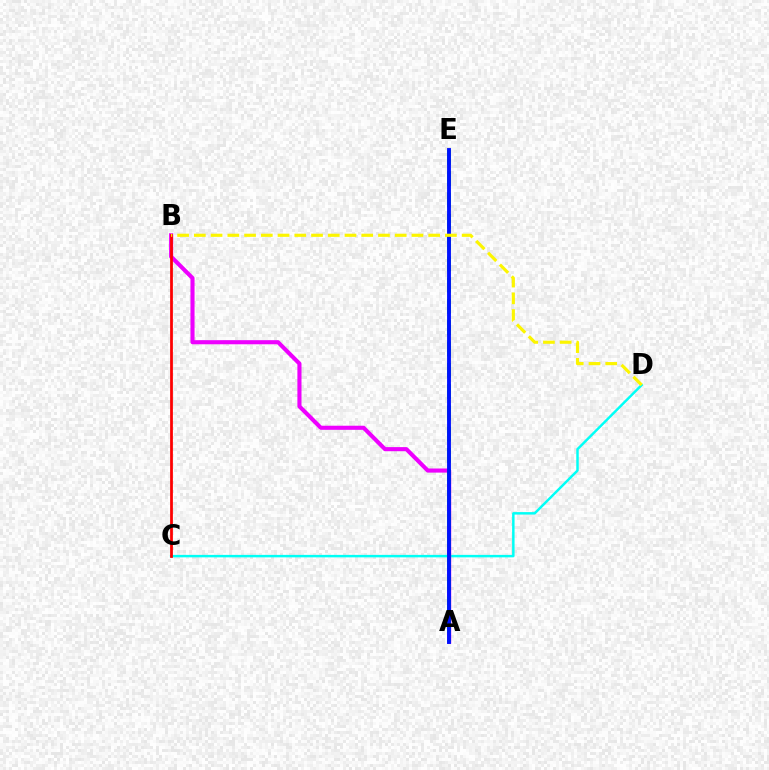{('C', 'D'): [{'color': '#00fff6', 'line_style': 'solid', 'thickness': 1.77}], ('A', 'B'): [{'color': '#ee00ff', 'line_style': 'solid', 'thickness': 2.95}], ('A', 'E'): [{'color': '#08ff00', 'line_style': 'dashed', 'thickness': 2.89}, {'color': '#0010ff', 'line_style': 'solid', 'thickness': 2.78}], ('B', 'C'): [{'color': '#ff0000', 'line_style': 'solid', 'thickness': 1.99}], ('B', 'D'): [{'color': '#fcf500', 'line_style': 'dashed', 'thickness': 2.27}]}